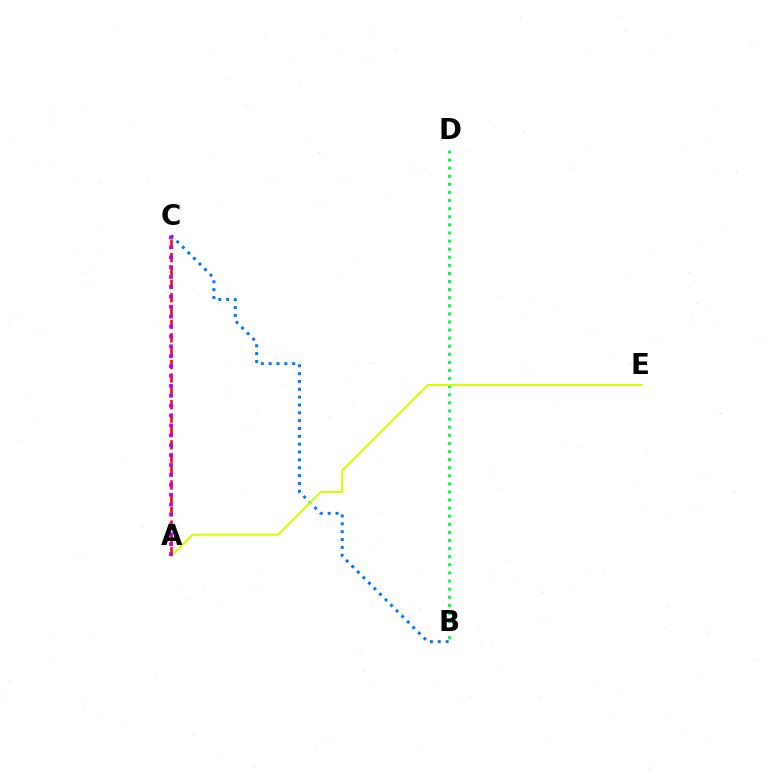{('B', 'C'): [{'color': '#0074ff', 'line_style': 'dotted', 'thickness': 2.13}], ('B', 'D'): [{'color': '#00ff5c', 'line_style': 'dotted', 'thickness': 2.2}], ('A', 'C'): [{'color': '#ff0000', 'line_style': 'dashed', 'thickness': 1.82}, {'color': '#b900ff', 'line_style': 'dotted', 'thickness': 2.69}], ('A', 'E'): [{'color': '#d1ff00', 'line_style': 'solid', 'thickness': 1.5}]}